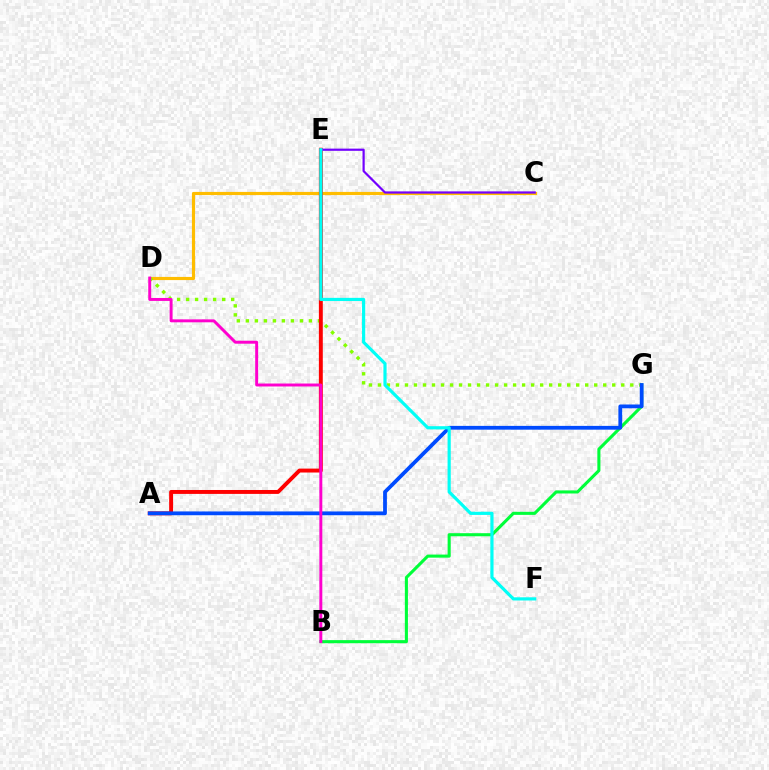{('C', 'D'): [{'color': '#ffbd00', 'line_style': 'solid', 'thickness': 2.28}], ('D', 'G'): [{'color': '#84ff00', 'line_style': 'dotted', 'thickness': 2.45}], ('B', 'G'): [{'color': '#00ff39', 'line_style': 'solid', 'thickness': 2.22}], ('A', 'E'): [{'color': '#ff0000', 'line_style': 'solid', 'thickness': 2.82}], ('C', 'E'): [{'color': '#7200ff', 'line_style': 'solid', 'thickness': 1.59}], ('A', 'G'): [{'color': '#004bff', 'line_style': 'solid', 'thickness': 2.72}], ('E', 'F'): [{'color': '#00fff6', 'line_style': 'solid', 'thickness': 2.29}], ('B', 'D'): [{'color': '#ff00cf', 'line_style': 'solid', 'thickness': 2.12}]}